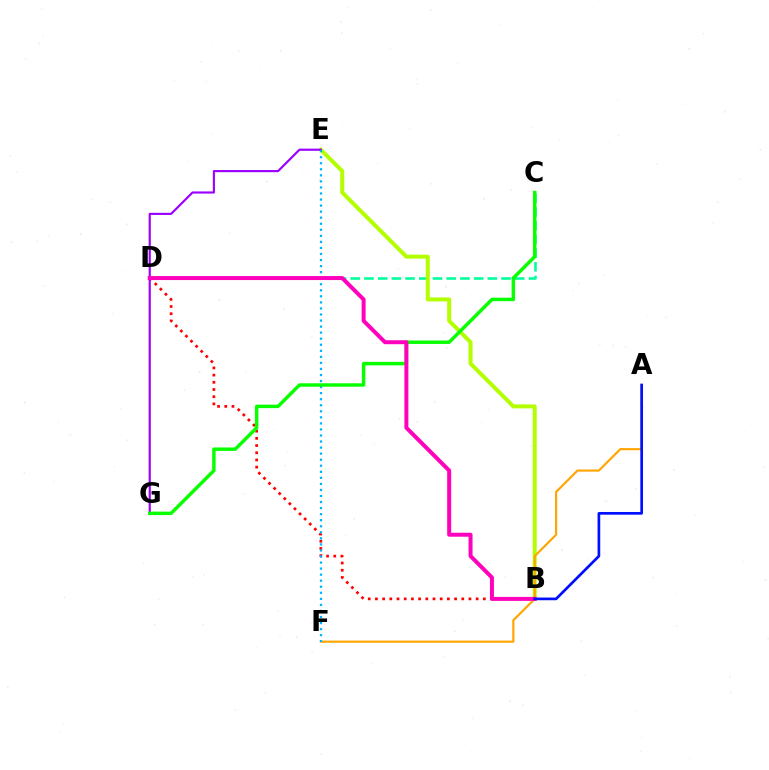{('B', 'D'): [{'color': '#ff0000', 'line_style': 'dotted', 'thickness': 1.95}, {'color': '#ff00bd', 'line_style': 'solid', 'thickness': 2.87}], ('C', 'D'): [{'color': '#00ff9d', 'line_style': 'dashed', 'thickness': 1.86}], ('B', 'E'): [{'color': '#b3ff00', 'line_style': 'solid', 'thickness': 2.88}], ('A', 'F'): [{'color': '#ffa500', 'line_style': 'solid', 'thickness': 1.55}], ('E', 'G'): [{'color': '#9b00ff', 'line_style': 'solid', 'thickness': 1.55}], ('E', 'F'): [{'color': '#00b5ff', 'line_style': 'dotted', 'thickness': 1.64}], ('C', 'G'): [{'color': '#08ff00', 'line_style': 'solid', 'thickness': 2.48}], ('A', 'B'): [{'color': '#0010ff', 'line_style': 'solid', 'thickness': 1.94}]}